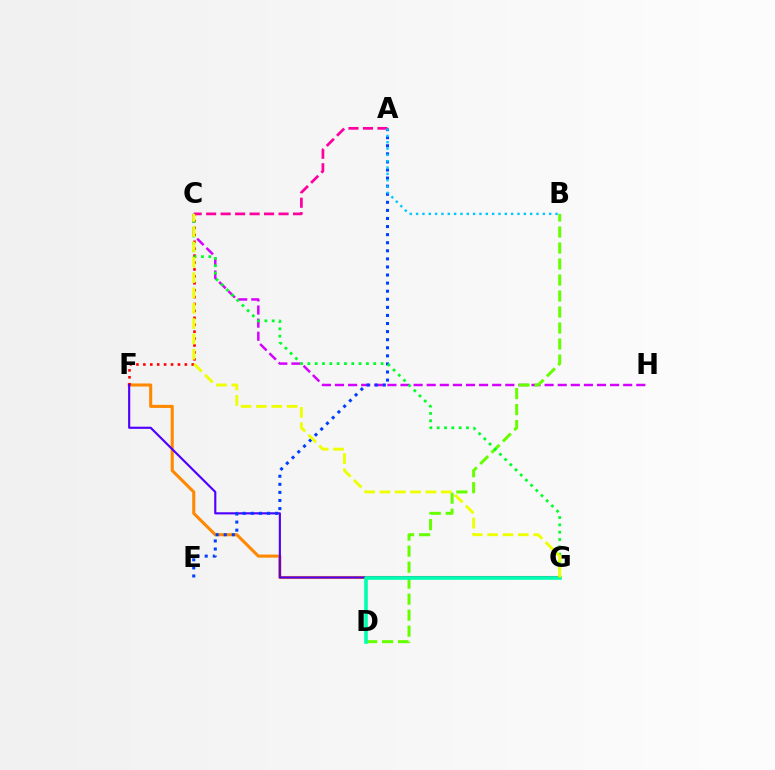{('F', 'G'): [{'color': '#ff8800', 'line_style': 'solid', 'thickness': 2.21}, {'color': '#4f00ff', 'line_style': 'solid', 'thickness': 1.54}], ('C', 'F'): [{'color': '#ff0000', 'line_style': 'dotted', 'thickness': 1.88}], ('C', 'H'): [{'color': '#d600ff', 'line_style': 'dashed', 'thickness': 1.78}], ('A', 'E'): [{'color': '#003fff', 'line_style': 'dotted', 'thickness': 2.2}], ('A', 'C'): [{'color': '#ff00a0', 'line_style': 'dashed', 'thickness': 1.97}], ('B', 'D'): [{'color': '#66ff00', 'line_style': 'dashed', 'thickness': 2.17}], ('D', 'G'): [{'color': '#00ffaf', 'line_style': 'solid', 'thickness': 2.6}], ('C', 'G'): [{'color': '#00ff27', 'line_style': 'dotted', 'thickness': 1.99}, {'color': '#eeff00', 'line_style': 'dashed', 'thickness': 2.08}], ('A', 'B'): [{'color': '#00c7ff', 'line_style': 'dotted', 'thickness': 1.72}]}